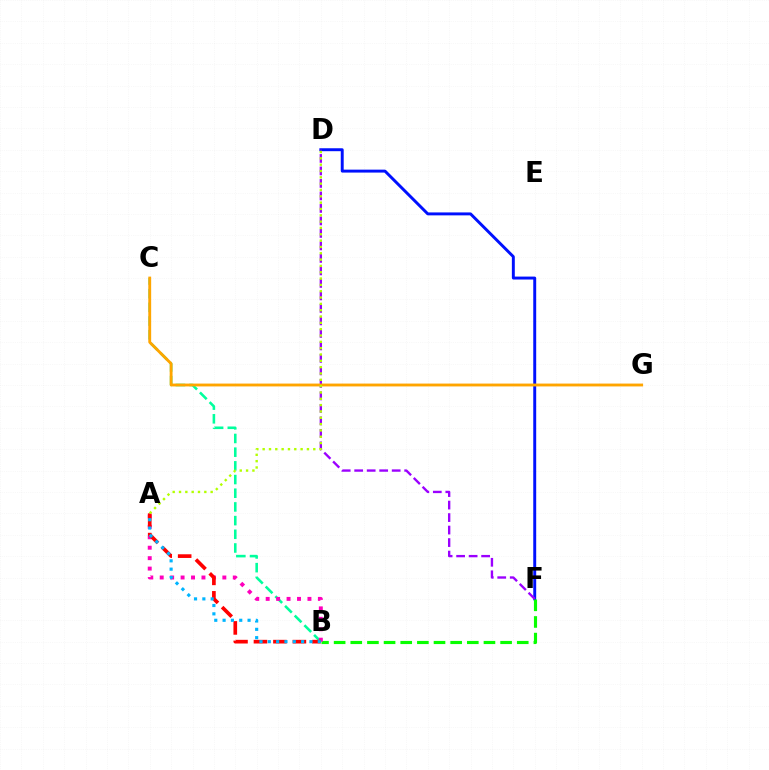{('D', 'F'): [{'color': '#0010ff', 'line_style': 'solid', 'thickness': 2.11}, {'color': '#9b00ff', 'line_style': 'dashed', 'thickness': 1.7}], ('B', 'C'): [{'color': '#00ff9d', 'line_style': 'dashed', 'thickness': 1.86}], ('B', 'F'): [{'color': '#08ff00', 'line_style': 'dashed', 'thickness': 2.26}], ('A', 'B'): [{'color': '#ff00bd', 'line_style': 'dotted', 'thickness': 2.84}, {'color': '#ff0000', 'line_style': 'dashed', 'thickness': 2.64}, {'color': '#00b5ff', 'line_style': 'dotted', 'thickness': 2.26}], ('C', 'G'): [{'color': '#ffa500', 'line_style': 'solid', 'thickness': 2.06}], ('A', 'D'): [{'color': '#b3ff00', 'line_style': 'dotted', 'thickness': 1.72}]}